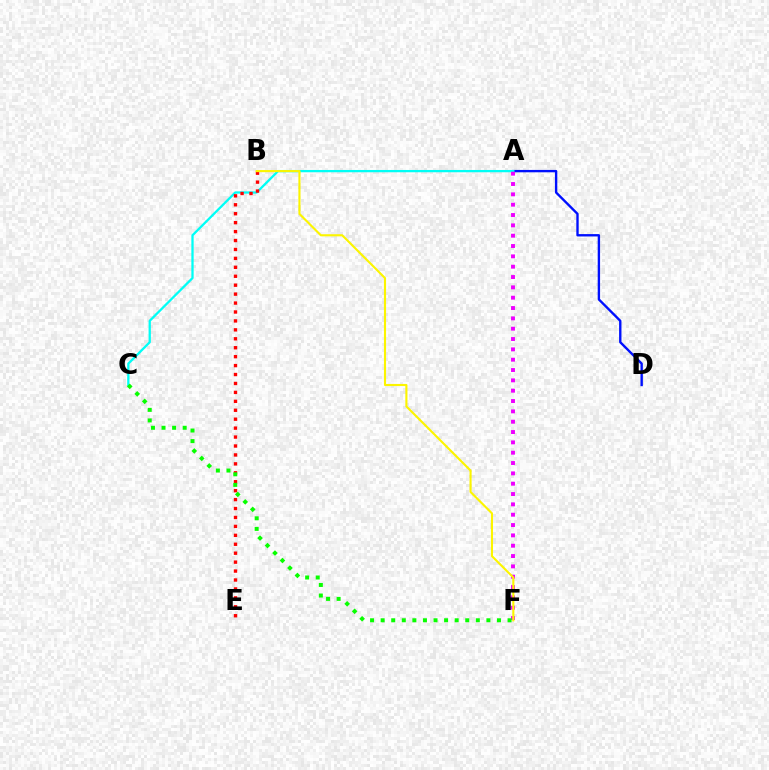{('A', 'D'): [{'color': '#0010ff', 'line_style': 'solid', 'thickness': 1.71}], ('A', 'C'): [{'color': '#00fff6', 'line_style': 'solid', 'thickness': 1.65}], ('B', 'E'): [{'color': '#ff0000', 'line_style': 'dotted', 'thickness': 2.43}], ('A', 'F'): [{'color': '#ee00ff', 'line_style': 'dotted', 'thickness': 2.81}], ('B', 'F'): [{'color': '#fcf500', 'line_style': 'solid', 'thickness': 1.53}], ('C', 'F'): [{'color': '#08ff00', 'line_style': 'dotted', 'thickness': 2.87}]}